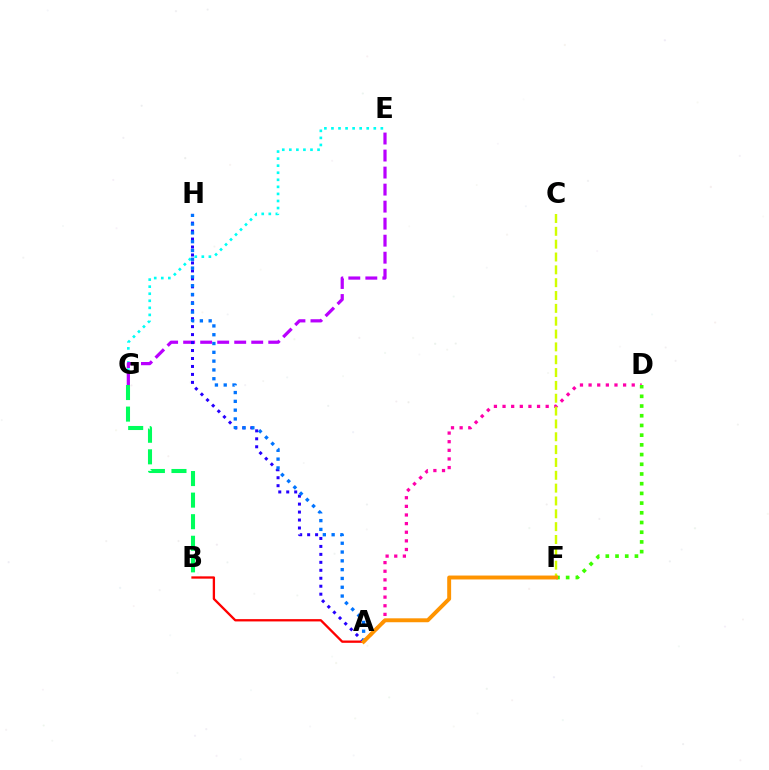{('E', 'G'): [{'color': '#00fff6', 'line_style': 'dotted', 'thickness': 1.92}, {'color': '#b900ff', 'line_style': 'dashed', 'thickness': 2.31}], ('A', 'B'): [{'color': '#ff0000', 'line_style': 'solid', 'thickness': 1.66}], ('A', 'D'): [{'color': '#ff00ac', 'line_style': 'dotted', 'thickness': 2.34}], ('C', 'F'): [{'color': '#d1ff00', 'line_style': 'dashed', 'thickness': 1.74}], ('A', 'H'): [{'color': '#2500ff', 'line_style': 'dotted', 'thickness': 2.16}, {'color': '#0074ff', 'line_style': 'dotted', 'thickness': 2.39}], ('B', 'G'): [{'color': '#00ff5c', 'line_style': 'dashed', 'thickness': 2.93}], ('D', 'F'): [{'color': '#3dff00', 'line_style': 'dotted', 'thickness': 2.64}], ('A', 'F'): [{'color': '#ff9400', 'line_style': 'solid', 'thickness': 2.82}]}